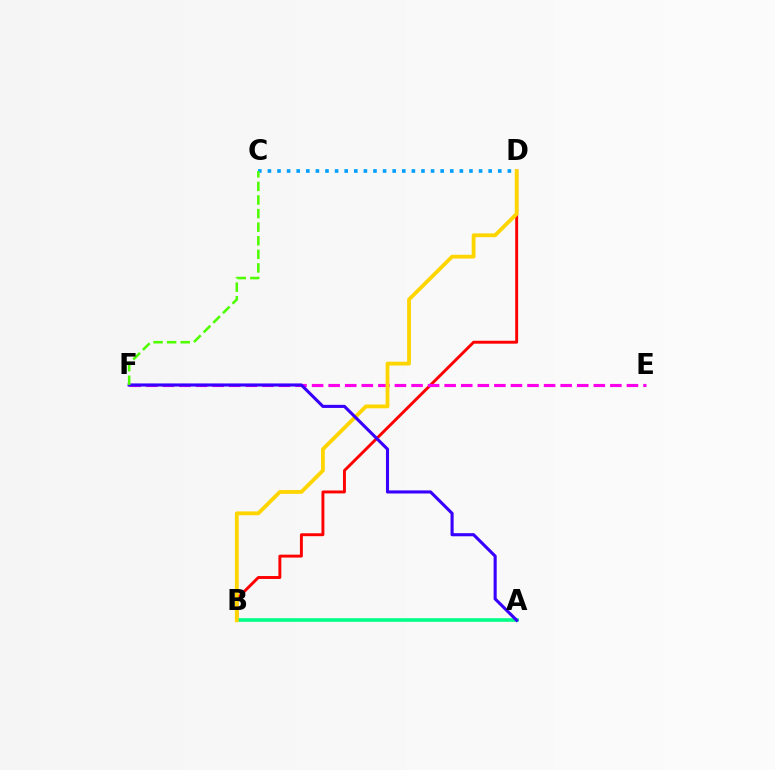{('B', 'D'): [{'color': '#ff0000', 'line_style': 'solid', 'thickness': 2.1}, {'color': '#ffd500', 'line_style': 'solid', 'thickness': 2.75}], ('C', 'D'): [{'color': '#009eff', 'line_style': 'dotted', 'thickness': 2.61}], ('A', 'B'): [{'color': '#00ff86', 'line_style': 'solid', 'thickness': 2.59}], ('E', 'F'): [{'color': '#ff00ed', 'line_style': 'dashed', 'thickness': 2.25}], ('A', 'F'): [{'color': '#3700ff', 'line_style': 'solid', 'thickness': 2.23}], ('C', 'F'): [{'color': '#4fff00', 'line_style': 'dashed', 'thickness': 1.85}]}